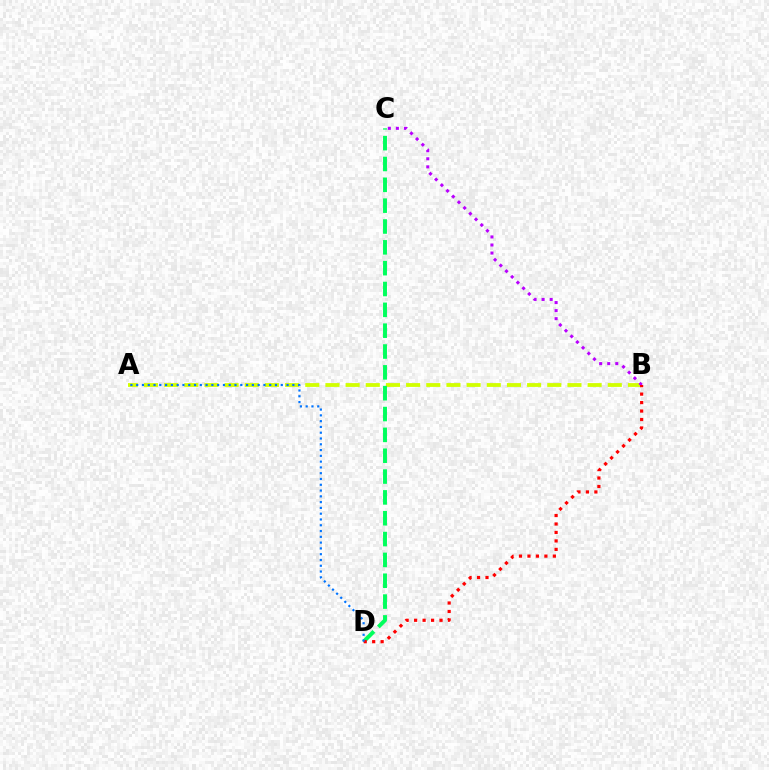{('A', 'B'): [{'color': '#d1ff00', 'line_style': 'dashed', 'thickness': 2.74}], ('C', 'D'): [{'color': '#00ff5c', 'line_style': 'dashed', 'thickness': 2.83}], ('B', 'C'): [{'color': '#b900ff', 'line_style': 'dotted', 'thickness': 2.19}], ('B', 'D'): [{'color': '#ff0000', 'line_style': 'dotted', 'thickness': 2.3}], ('A', 'D'): [{'color': '#0074ff', 'line_style': 'dotted', 'thickness': 1.57}]}